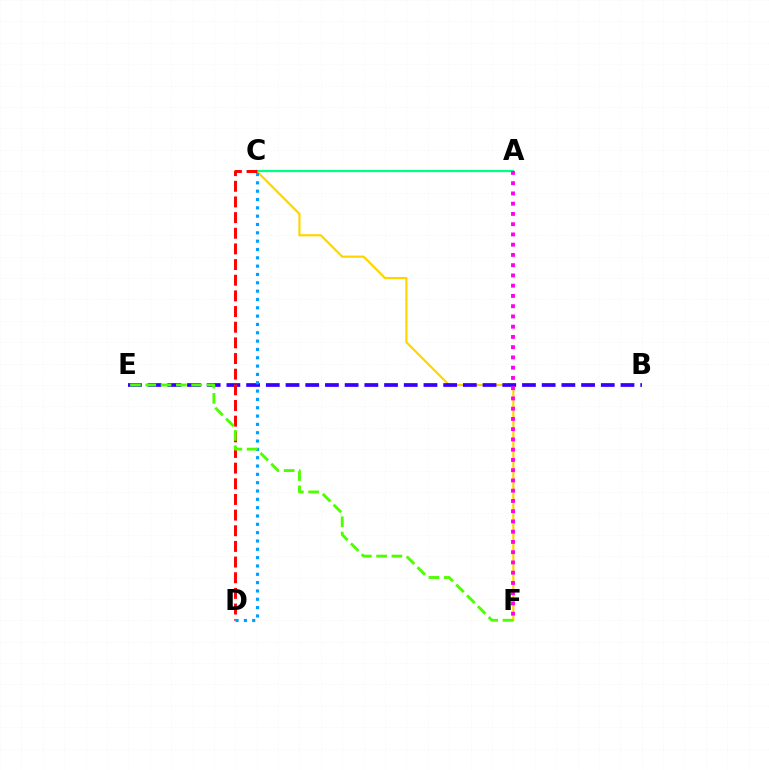{('A', 'C'): [{'color': '#00ff86', 'line_style': 'solid', 'thickness': 1.64}], ('C', 'F'): [{'color': '#ffd500', 'line_style': 'solid', 'thickness': 1.58}], ('B', 'E'): [{'color': '#3700ff', 'line_style': 'dashed', 'thickness': 2.68}], ('C', 'D'): [{'color': '#ff0000', 'line_style': 'dashed', 'thickness': 2.13}, {'color': '#009eff', 'line_style': 'dotted', 'thickness': 2.26}], ('A', 'F'): [{'color': '#ff00ed', 'line_style': 'dotted', 'thickness': 2.78}], ('E', 'F'): [{'color': '#4fff00', 'line_style': 'dashed', 'thickness': 2.08}]}